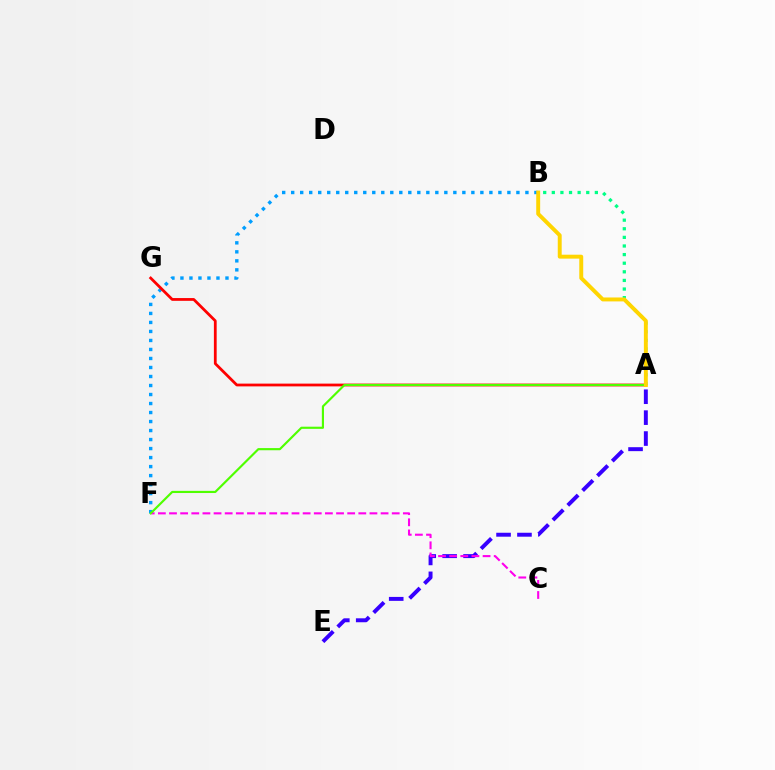{('A', 'E'): [{'color': '#3700ff', 'line_style': 'dashed', 'thickness': 2.84}], ('B', 'F'): [{'color': '#009eff', 'line_style': 'dotted', 'thickness': 2.45}], ('A', 'B'): [{'color': '#00ff86', 'line_style': 'dotted', 'thickness': 2.34}, {'color': '#ffd500', 'line_style': 'solid', 'thickness': 2.83}], ('C', 'F'): [{'color': '#ff00ed', 'line_style': 'dashed', 'thickness': 1.51}], ('A', 'G'): [{'color': '#ff0000', 'line_style': 'solid', 'thickness': 2.0}], ('A', 'F'): [{'color': '#4fff00', 'line_style': 'solid', 'thickness': 1.55}]}